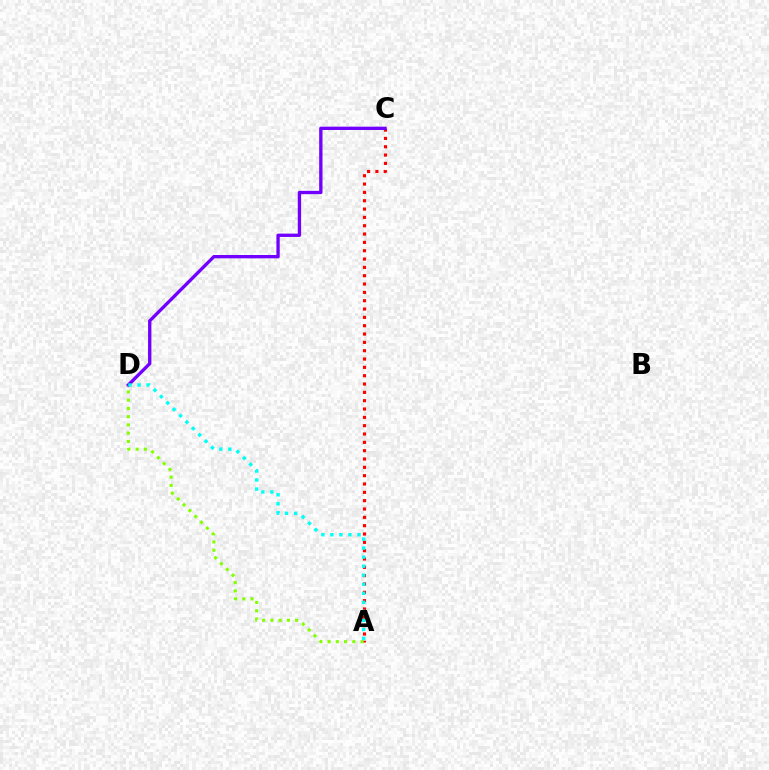{('A', 'C'): [{'color': '#ff0000', 'line_style': 'dotted', 'thickness': 2.26}], ('C', 'D'): [{'color': '#7200ff', 'line_style': 'solid', 'thickness': 2.4}], ('A', 'D'): [{'color': '#84ff00', 'line_style': 'dotted', 'thickness': 2.24}, {'color': '#00fff6', 'line_style': 'dotted', 'thickness': 2.45}]}